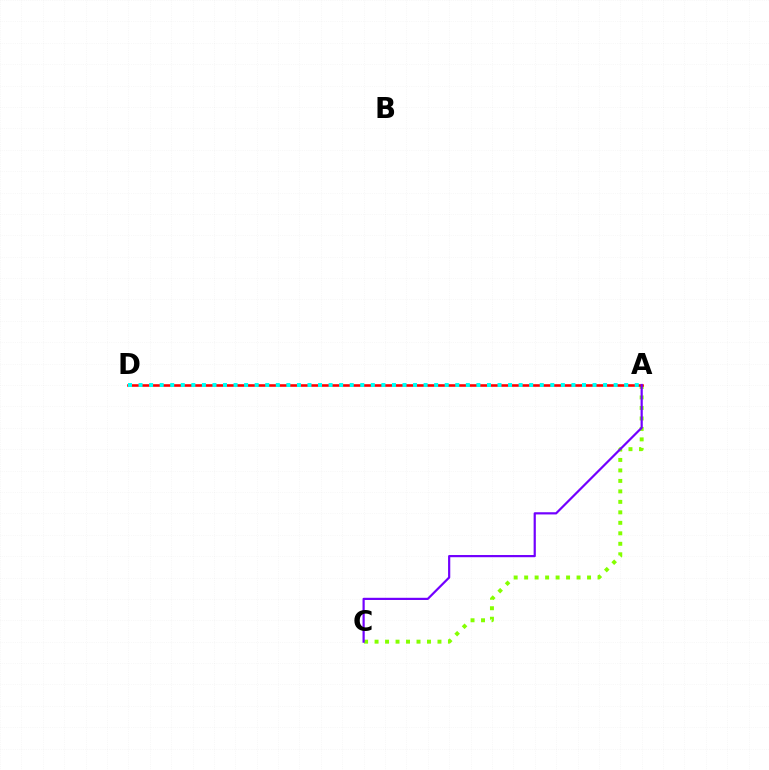{('A', 'C'): [{'color': '#84ff00', 'line_style': 'dotted', 'thickness': 2.85}, {'color': '#7200ff', 'line_style': 'solid', 'thickness': 1.58}], ('A', 'D'): [{'color': '#ff0000', 'line_style': 'solid', 'thickness': 1.86}, {'color': '#00fff6', 'line_style': 'dotted', 'thickness': 2.87}]}